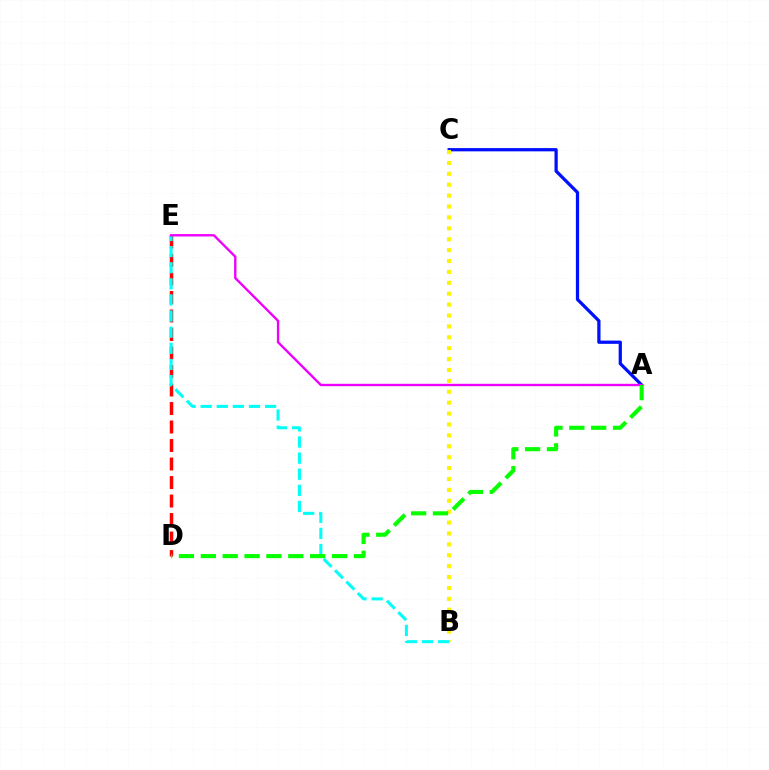{('D', 'E'): [{'color': '#ff0000', 'line_style': 'dashed', 'thickness': 2.51}], ('A', 'C'): [{'color': '#0010ff', 'line_style': 'solid', 'thickness': 2.34}], ('B', 'C'): [{'color': '#fcf500', 'line_style': 'dotted', 'thickness': 2.96}], ('B', 'E'): [{'color': '#00fff6', 'line_style': 'dashed', 'thickness': 2.19}], ('A', 'E'): [{'color': '#ee00ff', 'line_style': 'solid', 'thickness': 1.7}], ('A', 'D'): [{'color': '#08ff00', 'line_style': 'dashed', 'thickness': 2.97}]}